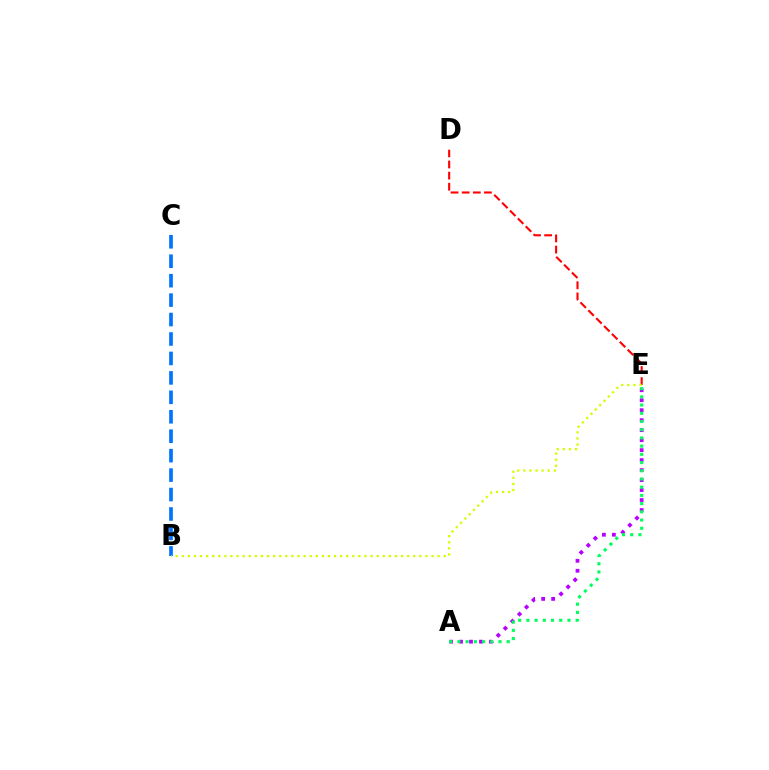{('D', 'E'): [{'color': '#ff0000', 'line_style': 'dashed', 'thickness': 1.51}], ('B', 'C'): [{'color': '#0074ff', 'line_style': 'dashed', 'thickness': 2.64}], ('A', 'E'): [{'color': '#b900ff', 'line_style': 'dotted', 'thickness': 2.71}, {'color': '#00ff5c', 'line_style': 'dotted', 'thickness': 2.23}], ('B', 'E'): [{'color': '#d1ff00', 'line_style': 'dotted', 'thickness': 1.66}]}